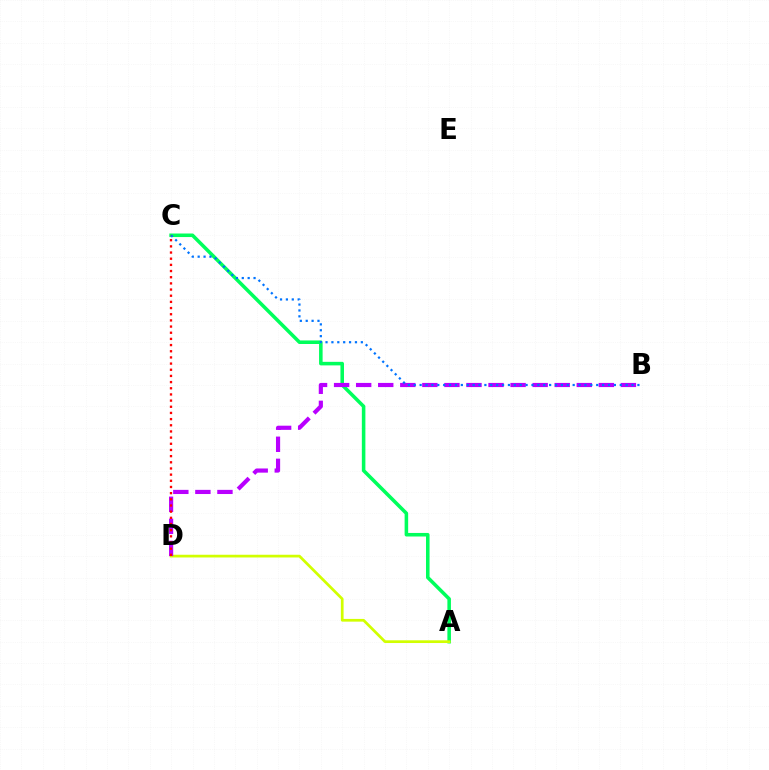{('A', 'C'): [{'color': '#00ff5c', 'line_style': 'solid', 'thickness': 2.56}], ('A', 'D'): [{'color': '#d1ff00', 'line_style': 'solid', 'thickness': 1.96}], ('B', 'D'): [{'color': '#b900ff', 'line_style': 'dashed', 'thickness': 3.0}], ('B', 'C'): [{'color': '#0074ff', 'line_style': 'dotted', 'thickness': 1.6}], ('C', 'D'): [{'color': '#ff0000', 'line_style': 'dotted', 'thickness': 1.68}]}